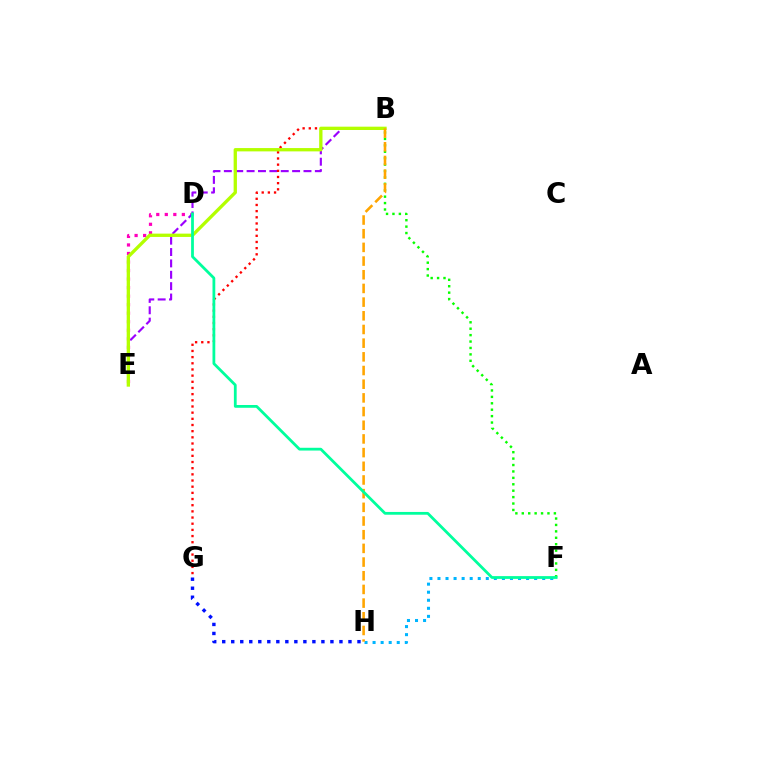{('D', 'E'): [{'color': '#ff00bd', 'line_style': 'dotted', 'thickness': 2.32}], ('B', 'E'): [{'color': '#9b00ff', 'line_style': 'dashed', 'thickness': 1.55}, {'color': '#b3ff00', 'line_style': 'solid', 'thickness': 2.39}], ('F', 'H'): [{'color': '#00b5ff', 'line_style': 'dotted', 'thickness': 2.19}], ('B', 'F'): [{'color': '#08ff00', 'line_style': 'dotted', 'thickness': 1.74}], ('B', 'G'): [{'color': '#ff0000', 'line_style': 'dotted', 'thickness': 1.68}], ('B', 'H'): [{'color': '#ffa500', 'line_style': 'dashed', 'thickness': 1.86}], ('G', 'H'): [{'color': '#0010ff', 'line_style': 'dotted', 'thickness': 2.45}], ('D', 'F'): [{'color': '#00ff9d', 'line_style': 'solid', 'thickness': 2.0}]}